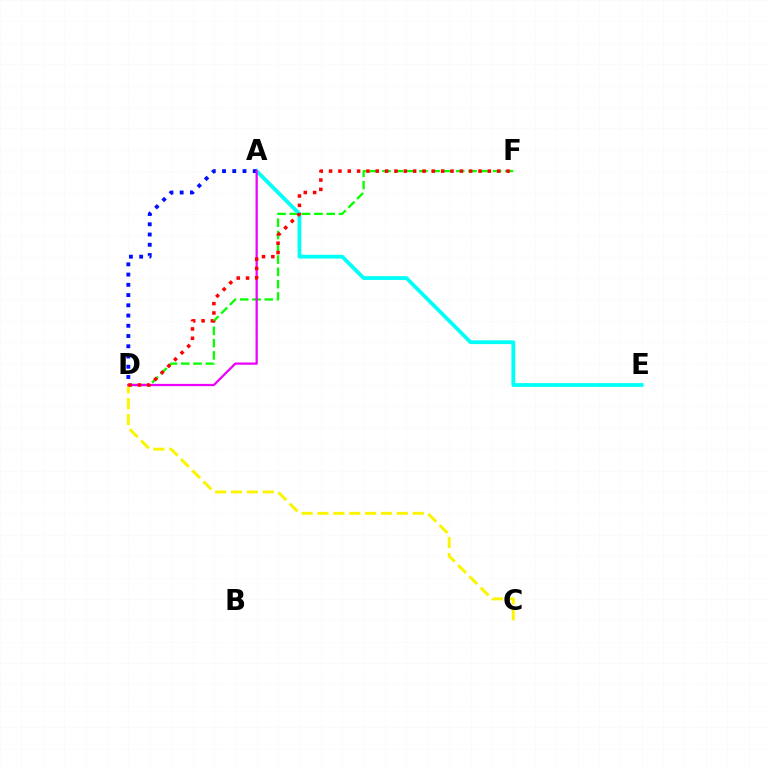{('D', 'F'): [{'color': '#08ff00', 'line_style': 'dashed', 'thickness': 1.67}, {'color': '#ff0000', 'line_style': 'dotted', 'thickness': 2.54}], ('A', 'E'): [{'color': '#00fff6', 'line_style': 'solid', 'thickness': 2.73}], ('A', 'D'): [{'color': '#0010ff', 'line_style': 'dotted', 'thickness': 2.78}, {'color': '#ee00ff', 'line_style': 'solid', 'thickness': 1.63}], ('C', 'D'): [{'color': '#fcf500', 'line_style': 'dashed', 'thickness': 2.16}]}